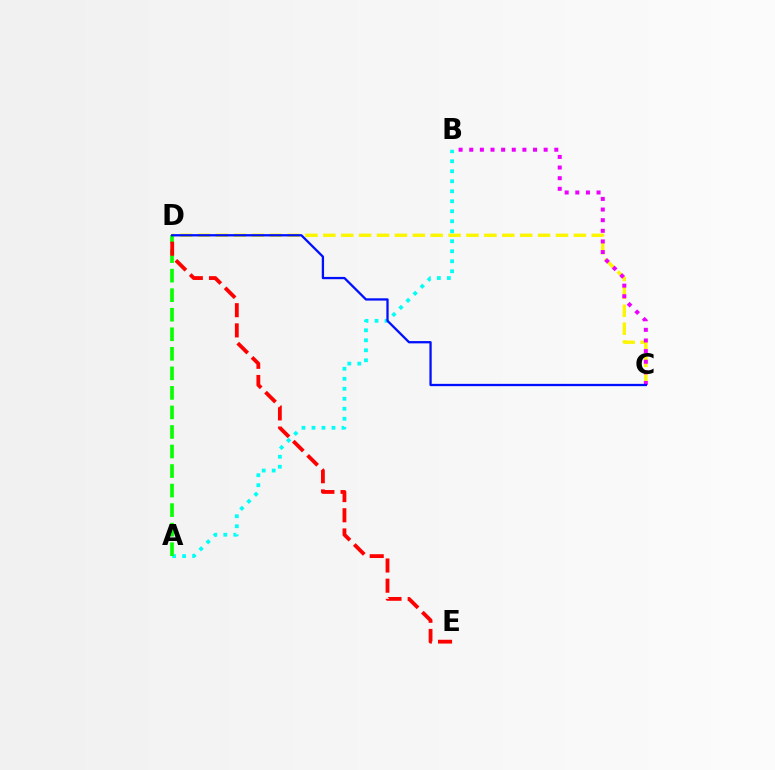{('C', 'D'): [{'color': '#fcf500', 'line_style': 'dashed', 'thickness': 2.43}, {'color': '#0010ff', 'line_style': 'solid', 'thickness': 1.65}], ('A', 'B'): [{'color': '#00fff6', 'line_style': 'dotted', 'thickness': 2.72}], ('A', 'D'): [{'color': '#08ff00', 'line_style': 'dashed', 'thickness': 2.65}], ('B', 'C'): [{'color': '#ee00ff', 'line_style': 'dotted', 'thickness': 2.89}], ('D', 'E'): [{'color': '#ff0000', 'line_style': 'dashed', 'thickness': 2.74}]}